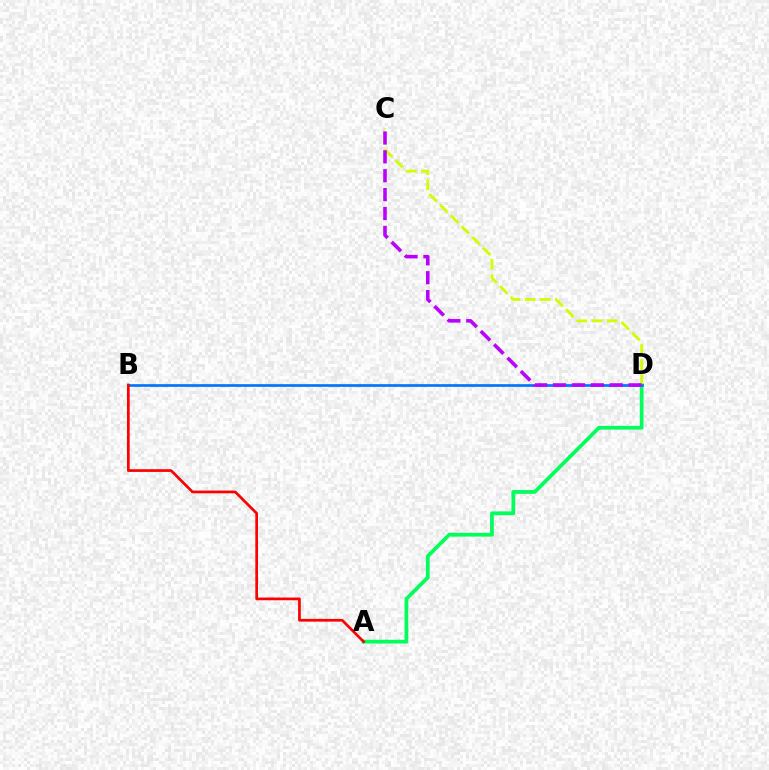{('A', 'D'): [{'color': '#00ff5c', 'line_style': 'solid', 'thickness': 2.71}], ('C', 'D'): [{'color': '#d1ff00', 'line_style': 'dashed', 'thickness': 2.06}, {'color': '#b900ff', 'line_style': 'dashed', 'thickness': 2.57}], ('B', 'D'): [{'color': '#0074ff', 'line_style': 'solid', 'thickness': 1.93}], ('A', 'B'): [{'color': '#ff0000', 'line_style': 'solid', 'thickness': 1.96}]}